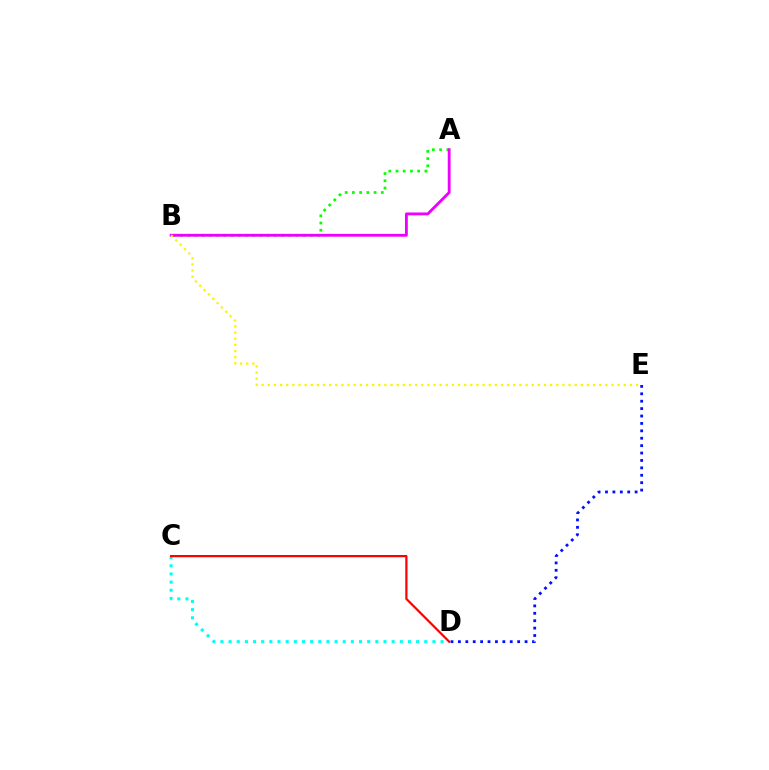{('A', 'B'): [{'color': '#08ff00', 'line_style': 'dotted', 'thickness': 1.96}, {'color': '#ee00ff', 'line_style': 'solid', 'thickness': 2.05}], ('D', 'E'): [{'color': '#0010ff', 'line_style': 'dotted', 'thickness': 2.01}], ('C', 'D'): [{'color': '#00fff6', 'line_style': 'dotted', 'thickness': 2.22}, {'color': '#ff0000', 'line_style': 'solid', 'thickness': 1.6}], ('B', 'E'): [{'color': '#fcf500', 'line_style': 'dotted', 'thickness': 1.67}]}